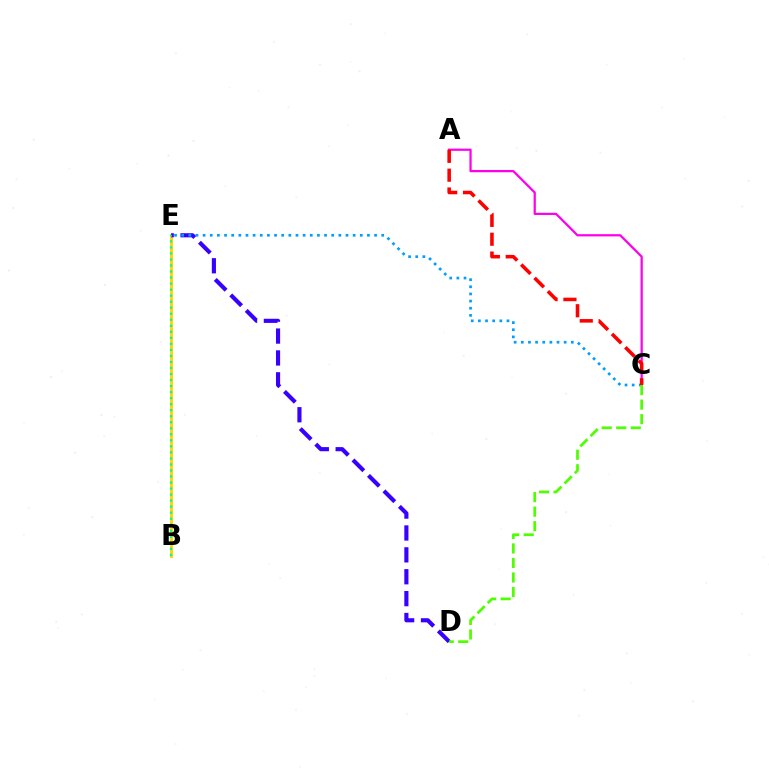{('B', 'E'): [{'color': '#ffd500', 'line_style': 'solid', 'thickness': 2.11}, {'color': '#00ff86', 'line_style': 'dotted', 'thickness': 1.64}], ('A', 'C'): [{'color': '#ff00ed', 'line_style': 'solid', 'thickness': 1.61}, {'color': '#ff0000', 'line_style': 'dashed', 'thickness': 2.56}], ('D', 'E'): [{'color': '#3700ff', 'line_style': 'dashed', 'thickness': 2.97}], ('C', 'E'): [{'color': '#009eff', 'line_style': 'dotted', 'thickness': 1.94}], ('C', 'D'): [{'color': '#4fff00', 'line_style': 'dashed', 'thickness': 1.97}]}